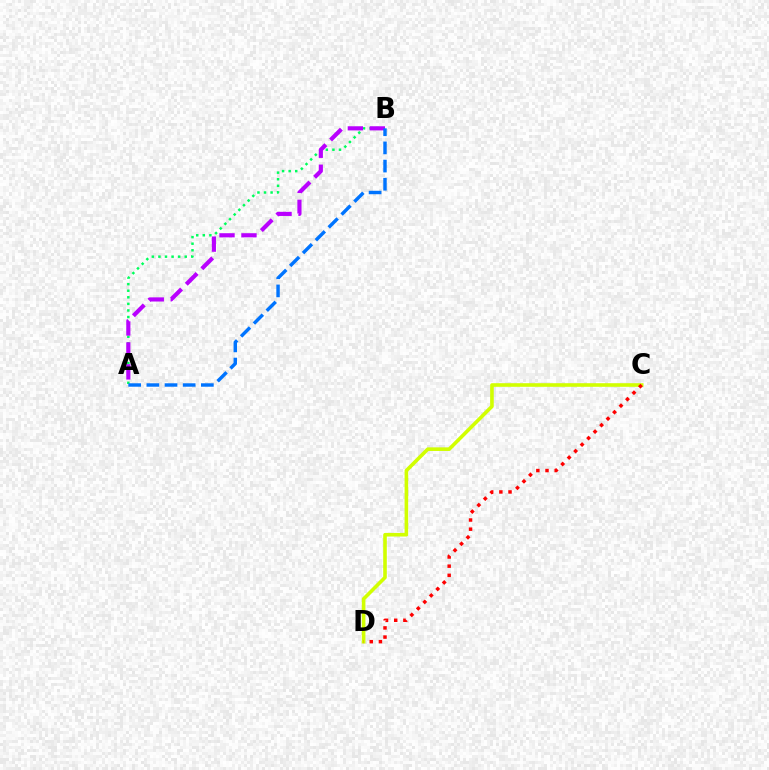{('A', 'B'): [{'color': '#00ff5c', 'line_style': 'dotted', 'thickness': 1.79}, {'color': '#b900ff', 'line_style': 'dashed', 'thickness': 2.98}, {'color': '#0074ff', 'line_style': 'dashed', 'thickness': 2.47}], ('C', 'D'): [{'color': '#d1ff00', 'line_style': 'solid', 'thickness': 2.59}, {'color': '#ff0000', 'line_style': 'dotted', 'thickness': 2.49}]}